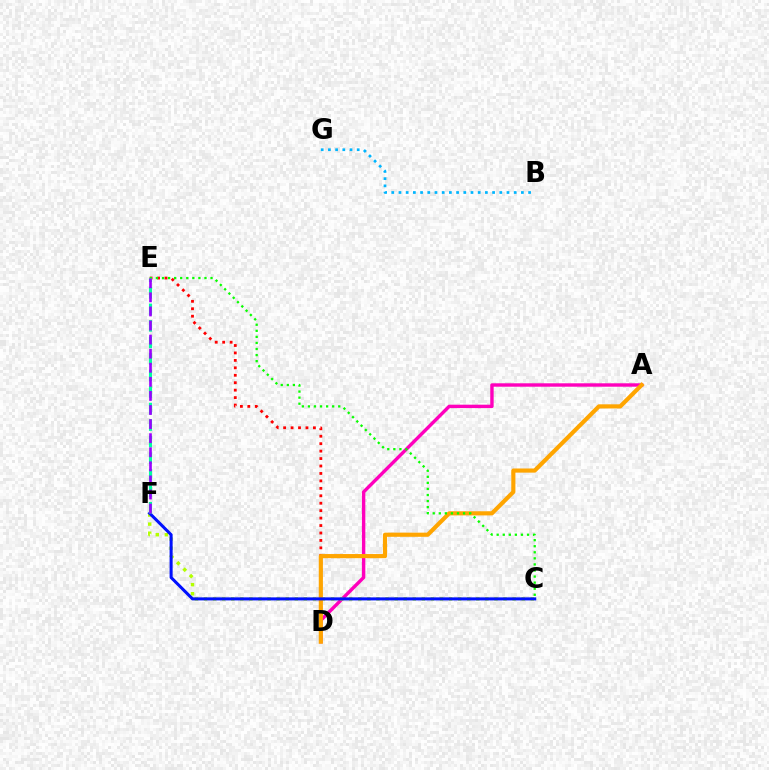{('B', 'G'): [{'color': '#00b5ff', 'line_style': 'dotted', 'thickness': 1.96}], ('A', 'D'): [{'color': '#ff00bd', 'line_style': 'solid', 'thickness': 2.45}, {'color': '#ffa500', 'line_style': 'solid', 'thickness': 2.99}], ('D', 'E'): [{'color': '#ff0000', 'line_style': 'dotted', 'thickness': 2.02}], ('C', 'F'): [{'color': '#b3ff00', 'line_style': 'dotted', 'thickness': 2.47}, {'color': '#0010ff', 'line_style': 'solid', 'thickness': 2.19}], ('C', 'E'): [{'color': '#08ff00', 'line_style': 'dotted', 'thickness': 1.65}], ('E', 'F'): [{'color': '#00ff9d', 'line_style': 'dashed', 'thickness': 2.25}, {'color': '#9b00ff', 'line_style': 'dashed', 'thickness': 1.91}]}